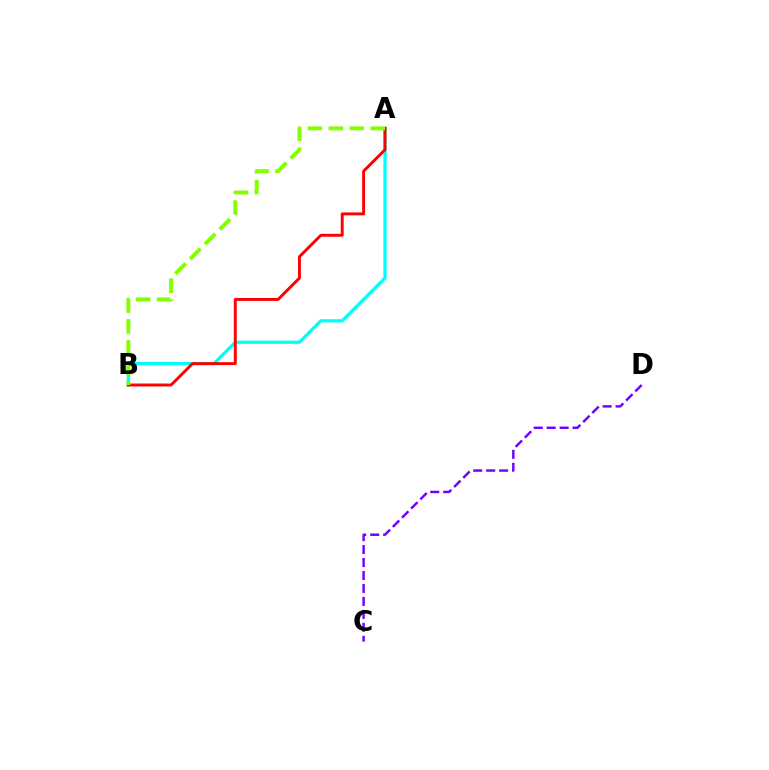{('A', 'B'): [{'color': '#00fff6', 'line_style': 'solid', 'thickness': 2.33}, {'color': '#ff0000', 'line_style': 'solid', 'thickness': 2.11}, {'color': '#84ff00', 'line_style': 'dashed', 'thickness': 2.84}], ('C', 'D'): [{'color': '#7200ff', 'line_style': 'dashed', 'thickness': 1.76}]}